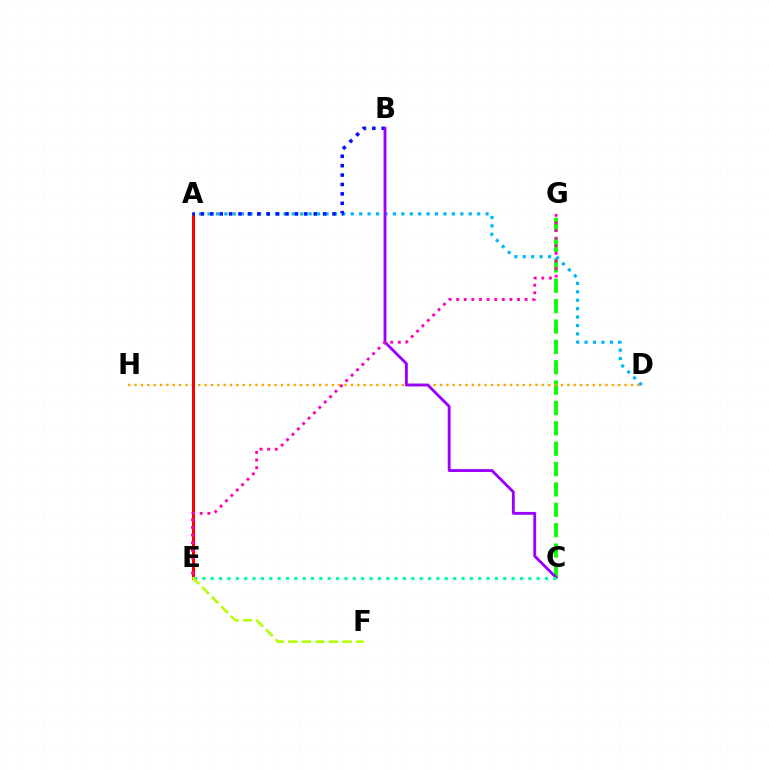{('C', 'G'): [{'color': '#08ff00', 'line_style': 'dashed', 'thickness': 2.77}], ('D', 'H'): [{'color': '#ffa500', 'line_style': 'dotted', 'thickness': 1.73}], ('A', 'E'): [{'color': '#ff0000', 'line_style': 'solid', 'thickness': 2.16}], ('A', 'D'): [{'color': '#00b5ff', 'line_style': 'dotted', 'thickness': 2.29}], ('A', 'B'): [{'color': '#0010ff', 'line_style': 'dotted', 'thickness': 2.55}], ('B', 'C'): [{'color': '#9b00ff', 'line_style': 'solid', 'thickness': 2.06}], ('E', 'G'): [{'color': '#ff00bd', 'line_style': 'dotted', 'thickness': 2.07}], ('C', 'E'): [{'color': '#00ff9d', 'line_style': 'dotted', 'thickness': 2.27}], ('E', 'F'): [{'color': '#b3ff00', 'line_style': 'dashed', 'thickness': 1.84}]}